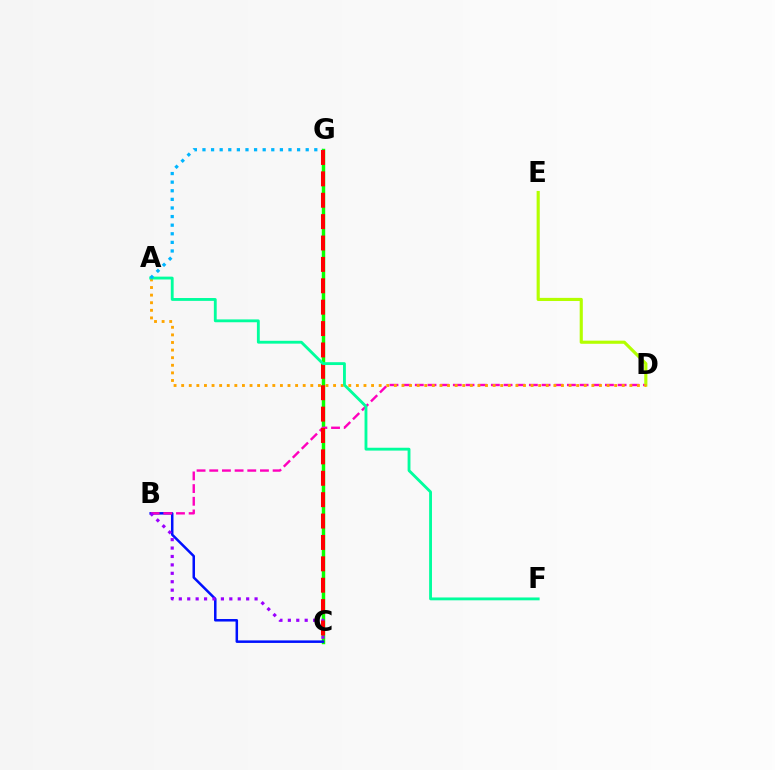{('C', 'G'): [{'color': '#08ff00', 'line_style': 'solid', 'thickness': 2.48}, {'color': '#ff0000', 'line_style': 'dashed', 'thickness': 2.91}], ('B', 'C'): [{'color': '#0010ff', 'line_style': 'solid', 'thickness': 1.81}, {'color': '#9b00ff', 'line_style': 'dotted', 'thickness': 2.29}], ('B', 'D'): [{'color': '#ff00bd', 'line_style': 'dashed', 'thickness': 1.72}], ('D', 'E'): [{'color': '#b3ff00', 'line_style': 'solid', 'thickness': 2.26}], ('A', 'D'): [{'color': '#ffa500', 'line_style': 'dotted', 'thickness': 2.06}], ('A', 'F'): [{'color': '#00ff9d', 'line_style': 'solid', 'thickness': 2.05}], ('A', 'G'): [{'color': '#00b5ff', 'line_style': 'dotted', 'thickness': 2.34}]}